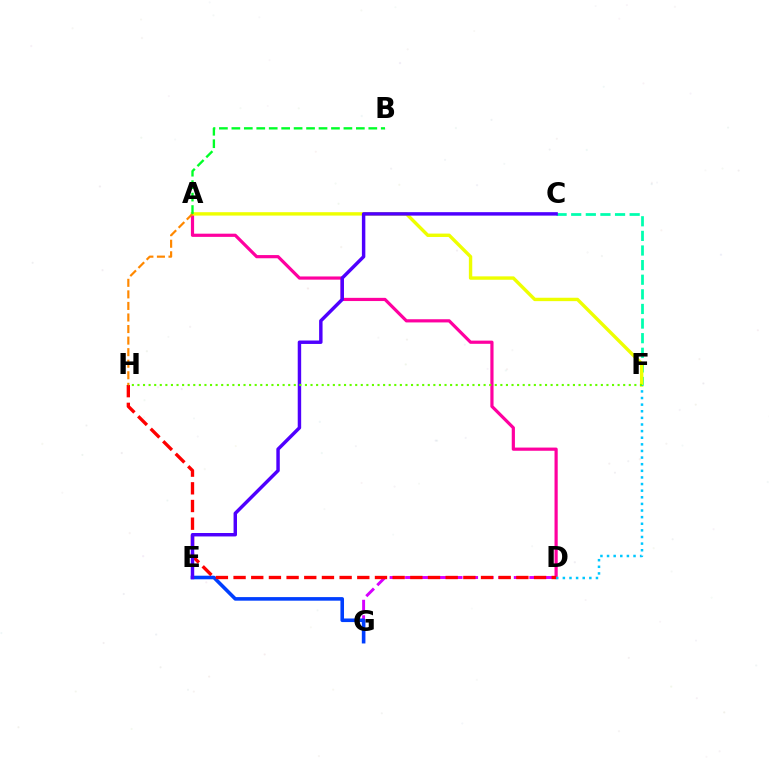{('D', 'G'): [{'color': '#d600ff', 'line_style': 'dashed', 'thickness': 2.11}], ('C', 'F'): [{'color': '#00ffaf', 'line_style': 'dashed', 'thickness': 1.99}], ('A', 'D'): [{'color': '#ff00a0', 'line_style': 'solid', 'thickness': 2.3}], ('A', 'F'): [{'color': '#eeff00', 'line_style': 'solid', 'thickness': 2.44}], ('A', 'H'): [{'color': '#ff8800', 'line_style': 'dashed', 'thickness': 1.57}], ('A', 'B'): [{'color': '#00ff27', 'line_style': 'dashed', 'thickness': 1.69}], ('D', 'F'): [{'color': '#00c7ff', 'line_style': 'dotted', 'thickness': 1.8}], ('E', 'G'): [{'color': '#003fff', 'line_style': 'solid', 'thickness': 2.58}], ('D', 'H'): [{'color': '#ff0000', 'line_style': 'dashed', 'thickness': 2.4}], ('C', 'E'): [{'color': '#4f00ff', 'line_style': 'solid', 'thickness': 2.48}], ('F', 'H'): [{'color': '#66ff00', 'line_style': 'dotted', 'thickness': 1.52}]}